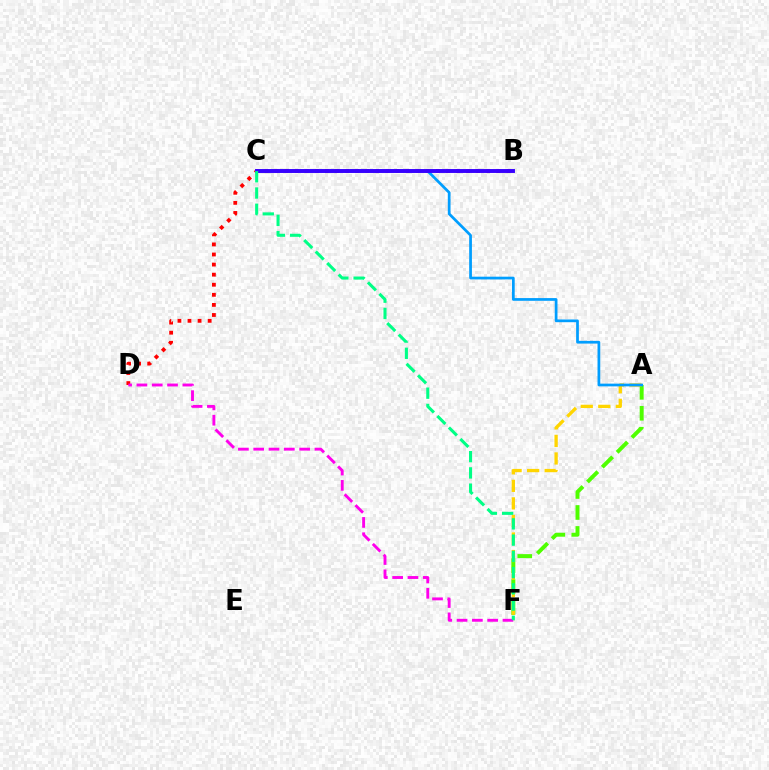{('B', 'D'): [{'color': '#ff0000', 'line_style': 'dotted', 'thickness': 2.74}], ('A', 'F'): [{'color': '#4fff00', 'line_style': 'dashed', 'thickness': 2.85}, {'color': '#ffd500', 'line_style': 'dashed', 'thickness': 2.38}], ('A', 'C'): [{'color': '#009eff', 'line_style': 'solid', 'thickness': 1.96}], ('D', 'F'): [{'color': '#ff00ed', 'line_style': 'dashed', 'thickness': 2.08}], ('B', 'C'): [{'color': '#3700ff', 'line_style': 'solid', 'thickness': 2.81}], ('C', 'F'): [{'color': '#00ff86', 'line_style': 'dashed', 'thickness': 2.21}]}